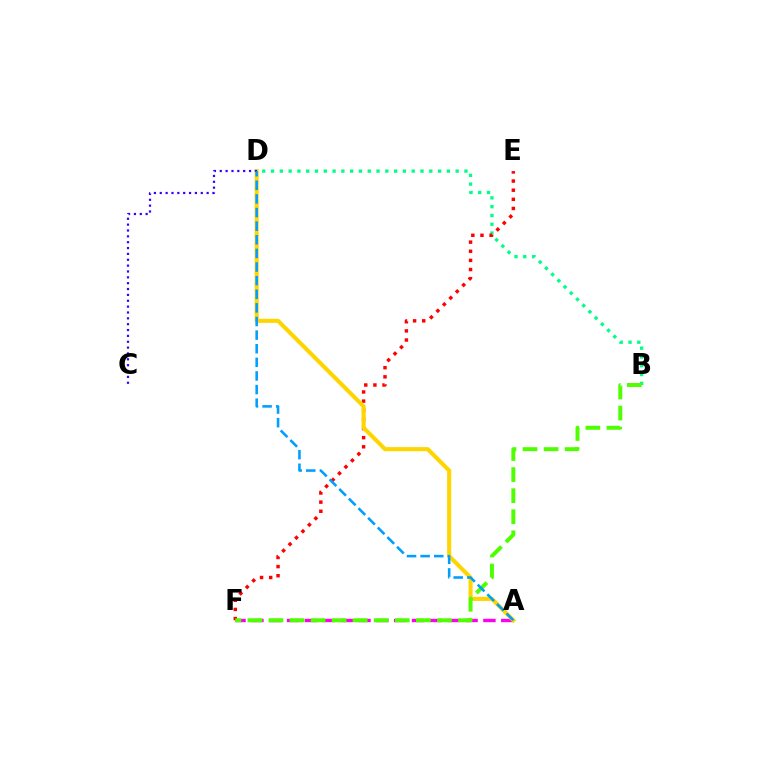{('B', 'D'): [{'color': '#00ff86', 'line_style': 'dotted', 'thickness': 2.39}], ('A', 'F'): [{'color': '#ff00ed', 'line_style': 'dashed', 'thickness': 2.42}], ('E', 'F'): [{'color': '#ff0000', 'line_style': 'dotted', 'thickness': 2.48}], ('A', 'D'): [{'color': '#ffd500', 'line_style': 'solid', 'thickness': 2.94}, {'color': '#009eff', 'line_style': 'dashed', 'thickness': 1.85}], ('B', 'F'): [{'color': '#4fff00', 'line_style': 'dashed', 'thickness': 2.86}], ('C', 'D'): [{'color': '#3700ff', 'line_style': 'dotted', 'thickness': 1.59}]}